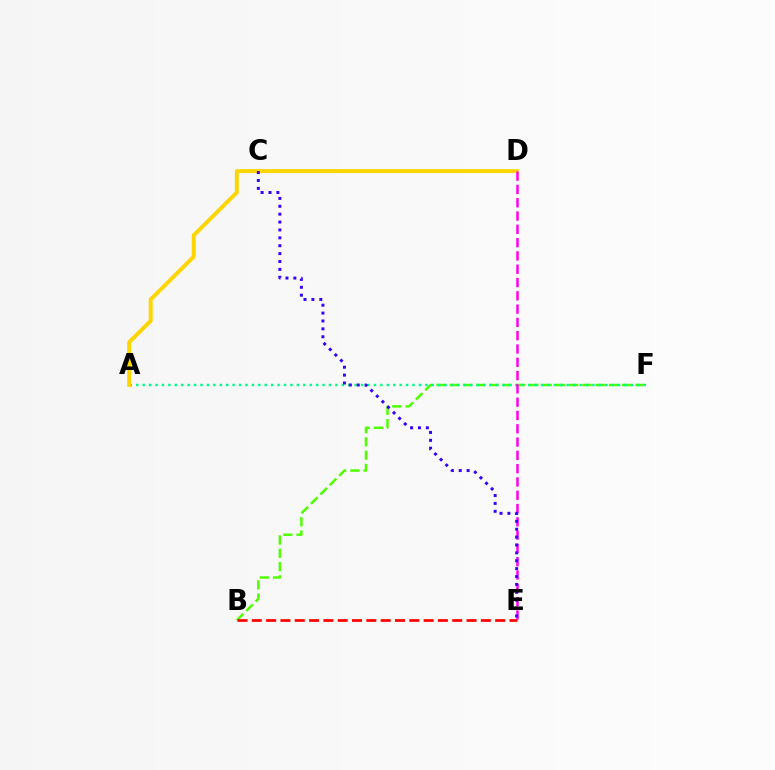{('B', 'F'): [{'color': '#4fff00', 'line_style': 'dashed', 'thickness': 1.8}], ('B', 'E'): [{'color': '#ff0000', 'line_style': 'dashed', 'thickness': 1.94}], ('C', 'D'): [{'color': '#009eff', 'line_style': 'dashed', 'thickness': 2.1}], ('A', 'F'): [{'color': '#00ff86', 'line_style': 'dotted', 'thickness': 1.75}], ('A', 'D'): [{'color': '#ffd500', 'line_style': 'solid', 'thickness': 2.84}], ('D', 'E'): [{'color': '#ff00ed', 'line_style': 'dashed', 'thickness': 1.81}], ('C', 'E'): [{'color': '#3700ff', 'line_style': 'dotted', 'thickness': 2.14}]}